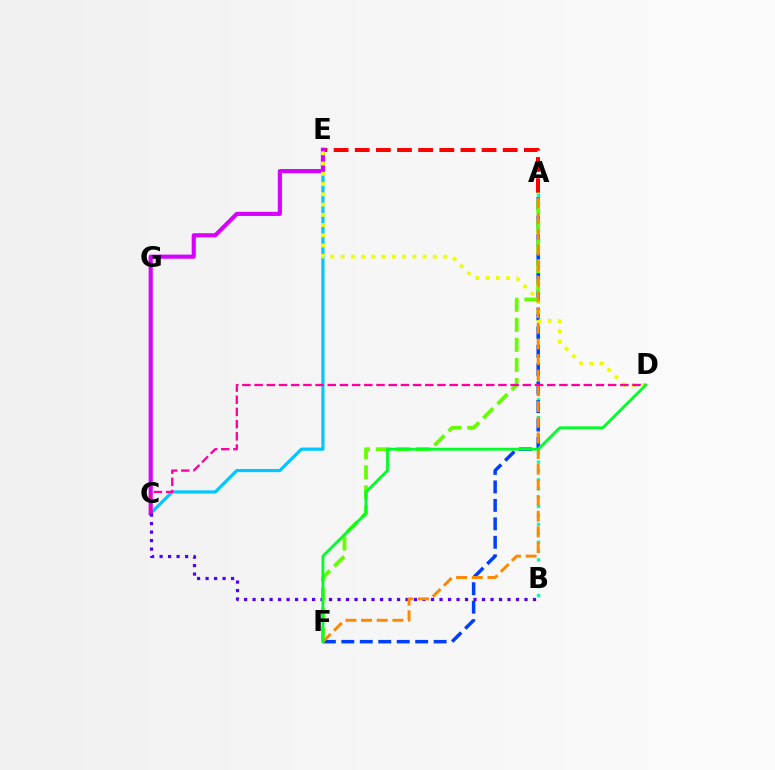{('C', 'E'): [{'color': '#00c7ff', 'line_style': 'solid', 'thickness': 2.3}, {'color': '#d600ff', 'line_style': 'solid', 'thickness': 2.97}], ('A', 'B'): [{'color': '#00ffaf', 'line_style': 'dotted', 'thickness': 2.42}], ('A', 'E'): [{'color': '#ff0000', 'line_style': 'dashed', 'thickness': 2.87}], ('A', 'F'): [{'color': '#003fff', 'line_style': 'dashed', 'thickness': 2.51}, {'color': '#66ff00', 'line_style': 'dashed', 'thickness': 2.72}, {'color': '#ff8800', 'line_style': 'dashed', 'thickness': 2.13}], ('D', 'E'): [{'color': '#eeff00', 'line_style': 'dotted', 'thickness': 2.79}], ('B', 'C'): [{'color': '#4f00ff', 'line_style': 'dotted', 'thickness': 2.31}], ('C', 'D'): [{'color': '#ff00a0', 'line_style': 'dashed', 'thickness': 1.66}], ('D', 'F'): [{'color': '#00ff27', 'line_style': 'solid', 'thickness': 2.03}]}